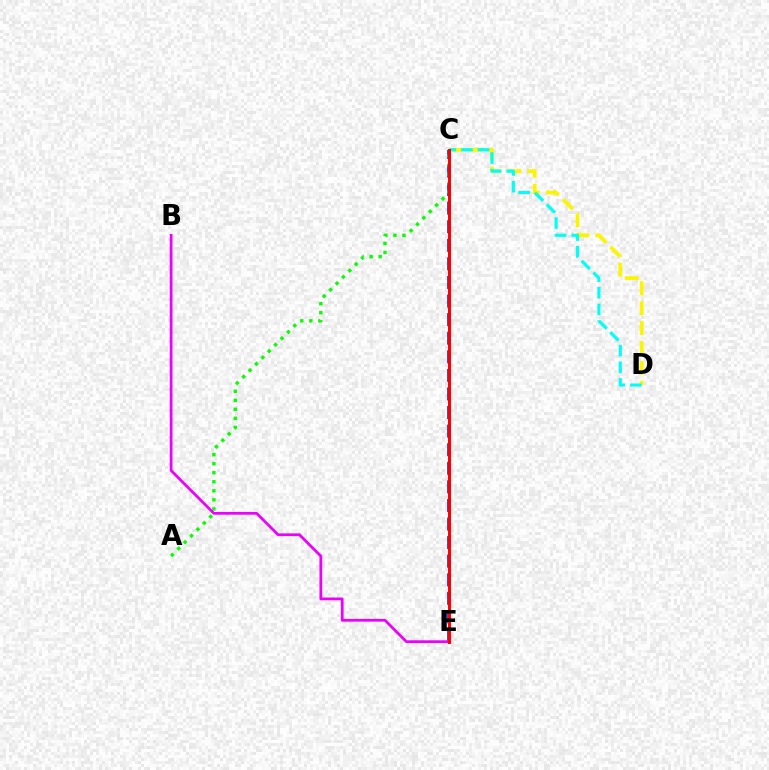{('C', 'D'): [{'color': '#fcf500', 'line_style': 'dashed', 'thickness': 2.71}, {'color': '#00fff6', 'line_style': 'dashed', 'thickness': 2.26}], ('C', 'E'): [{'color': '#0010ff', 'line_style': 'dashed', 'thickness': 2.52}, {'color': '#ff0000', 'line_style': 'solid', 'thickness': 2.13}], ('A', 'C'): [{'color': '#08ff00', 'line_style': 'dotted', 'thickness': 2.45}], ('B', 'E'): [{'color': '#ee00ff', 'line_style': 'solid', 'thickness': 1.99}]}